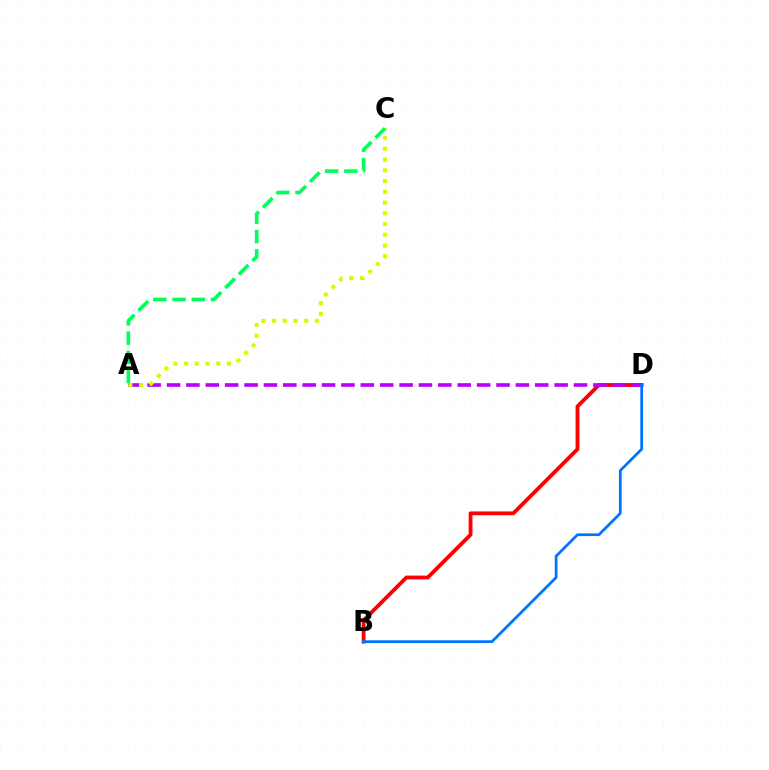{('B', 'D'): [{'color': '#ff0000', 'line_style': 'solid', 'thickness': 2.75}, {'color': '#0074ff', 'line_style': 'solid', 'thickness': 1.97}], ('A', 'D'): [{'color': '#b900ff', 'line_style': 'dashed', 'thickness': 2.63}], ('A', 'C'): [{'color': '#d1ff00', 'line_style': 'dotted', 'thickness': 2.92}, {'color': '#00ff5c', 'line_style': 'dashed', 'thickness': 2.61}]}